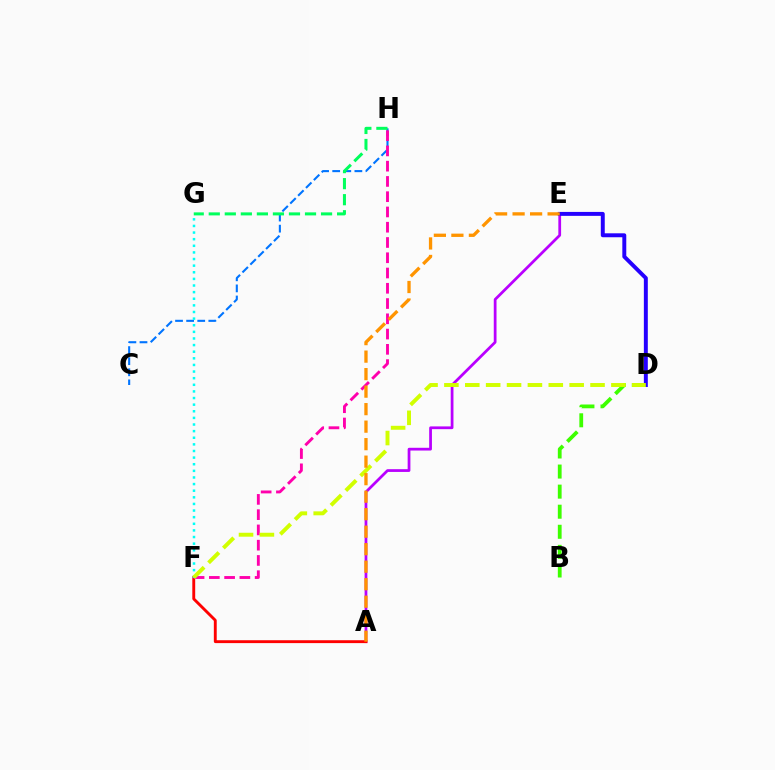{('B', 'D'): [{'color': '#3dff00', 'line_style': 'dashed', 'thickness': 2.73}], ('C', 'H'): [{'color': '#0074ff', 'line_style': 'dashed', 'thickness': 1.51}], ('G', 'H'): [{'color': '#00ff5c', 'line_style': 'dashed', 'thickness': 2.18}], ('A', 'E'): [{'color': '#b900ff', 'line_style': 'solid', 'thickness': 1.98}, {'color': '#ff9400', 'line_style': 'dashed', 'thickness': 2.38}], ('A', 'F'): [{'color': '#ff0000', 'line_style': 'solid', 'thickness': 2.07}], ('F', 'H'): [{'color': '#ff00ac', 'line_style': 'dashed', 'thickness': 2.07}], ('F', 'G'): [{'color': '#00fff6', 'line_style': 'dotted', 'thickness': 1.8}], ('D', 'E'): [{'color': '#2500ff', 'line_style': 'solid', 'thickness': 2.84}], ('D', 'F'): [{'color': '#d1ff00', 'line_style': 'dashed', 'thickness': 2.84}]}